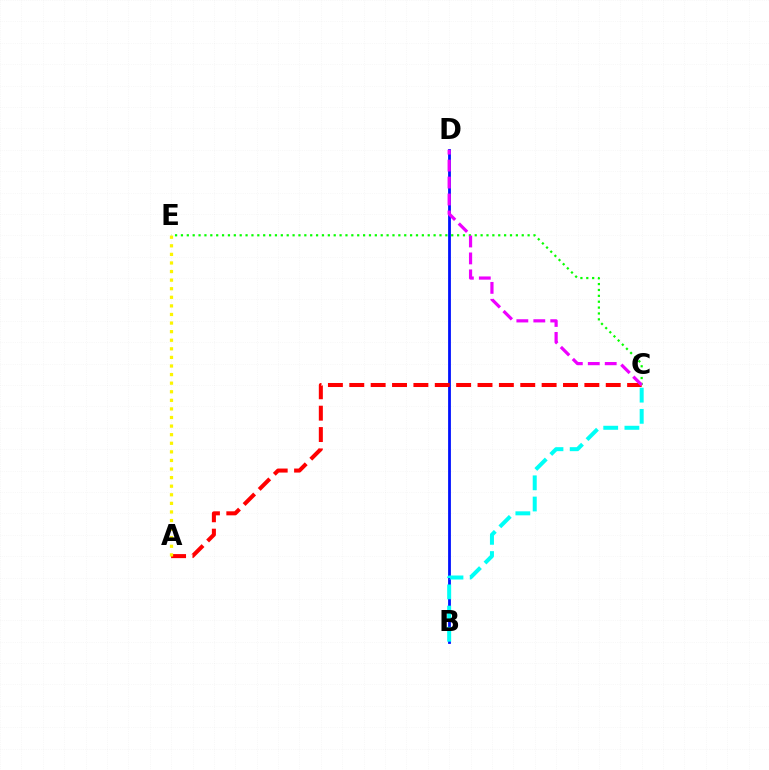{('B', 'D'): [{'color': '#0010ff', 'line_style': 'solid', 'thickness': 2.01}], ('A', 'C'): [{'color': '#ff0000', 'line_style': 'dashed', 'thickness': 2.9}], ('C', 'E'): [{'color': '#08ff00', 'line_style': 'dotted', 'thickness': 1.6}], ('A', 'E'): [{'color': '#fcf500', 'line_style': 'dotted', 'thickness': 2.33}], ('B', 'C'): [{'color': '#00fff6', 'line_style': 'dashed', 'thickness': 2.88}], ('C', 'D'): [{'color': '#ee00ff', 'line_style': 'dashed', 'thickness': 2.3}]}